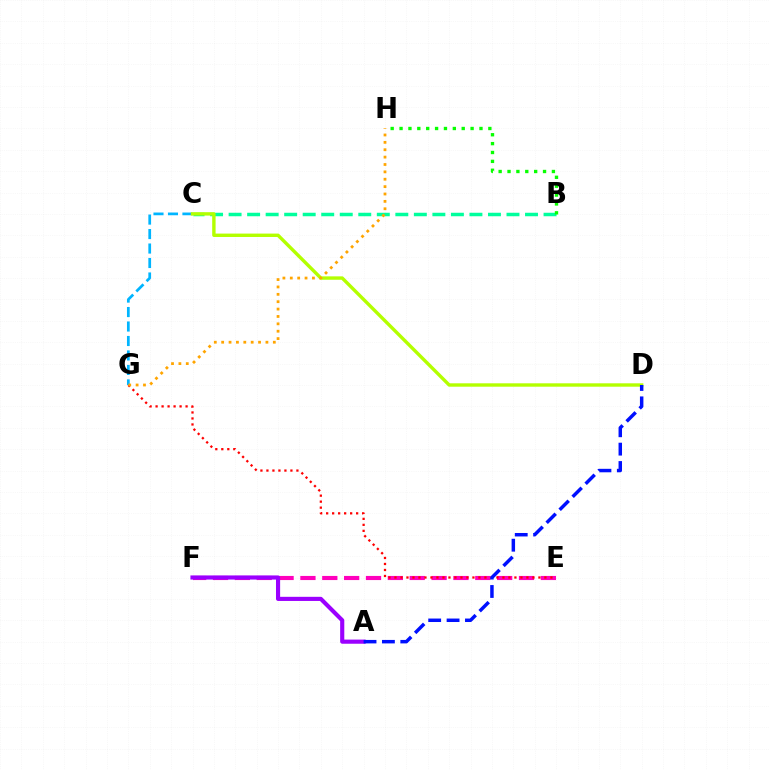{('E', 'F'): [{'color': '#ff00bd', 'line_style': 'dashed', 'thickness': 2.97}], ('B', 'C'): [{'color': '#00ff9d', 'line_style': 'dashed', 'thickness': 2.52}], ('B', 'H'): [{'color': '#08ff00', 'line_style': 'dotted', 'thickness': 2.41}], ('E', 'G'): [{'color': '#ff0000', 'line_style': 'dotted', 'thickness': 1.63}], ('A', 'F'): [{'color': '#9b00ff', 'line_style': 'solid', 'thickness': 2.98}], ('C', 'G'): [{'color': '#00b5ff', 'line_style': 'dashed', 'thickness': 1.97}], ('C', 'D'): [{'color': '#b3ff00', 'line_style': 'solid', 'thickness': 2.44}], ('G', 'H'): [{'color': '#ffa500', 'line_style': 'dotted', 'thickness': 2.0}], ('A', 'D'): [{'color': '#0010ff', 'line_style': 'dashed', 'thickness': 2.5}]}